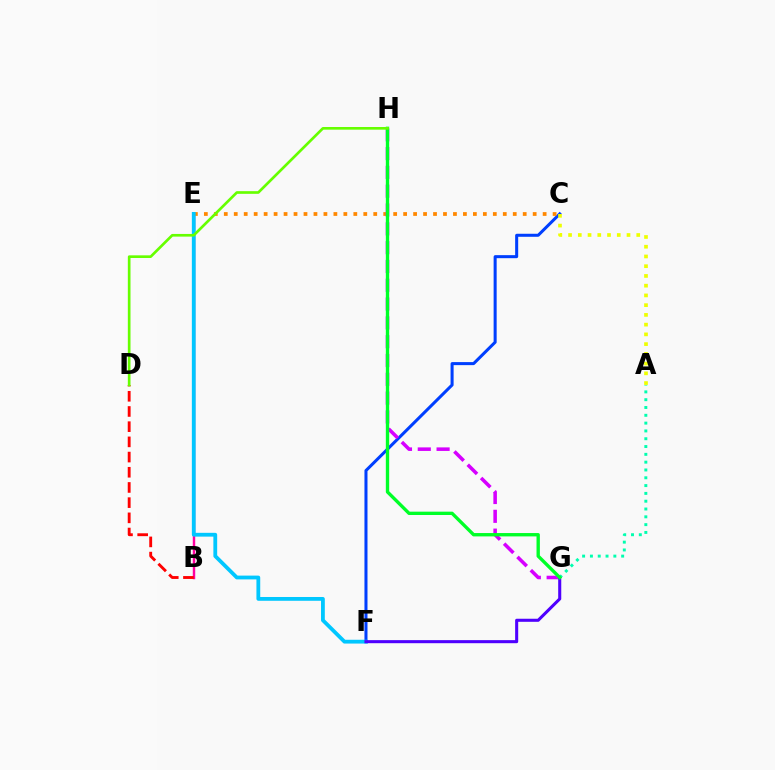{('B', 'E'): [{'color': '#ff00a0', 'line_style': 'solid', 'thickness': 1.76}], ('C', 'F'): [{'color': '#003fff', 'line_style': 'solid', 'thickness': 2.18}], ('C', 'E'): [{'color': '#ff8800', 'line_style': 'dotted', 'thickness': 2.71}], ('E', 'F'): [{'color': '#00c7ff', 'line_style': 'solid', 'thickness': 2.73}], ('G', 'H'): [{'color': '#d600ff', 'line_style': 'dashed', 'thickness': 2.56}, {'color': '#00ff27', 'line_style': 'solid', 'thickness': 2.41}], ('F', 'G'): [{'color': '#4f00ff', 'line_style': 'solid', 'thickness': 2.2}], ('A', 'G'): [{'color': '#00ffaf', 'line_style': 'dotted', 'thickness': 2.12}], ('A', 'C'): [{'color': '#eeff00', 'line_style': 'dotted', 'thickness': 2.65}], ('B', 'D'): [{'color': '#ff0000', 'line_style': 'dashed', 'thickness': 2.06}], ('D', 'H'): [{'color': '#66ff00', 'line_style': 'solid', 'thickness': 1.92}]}